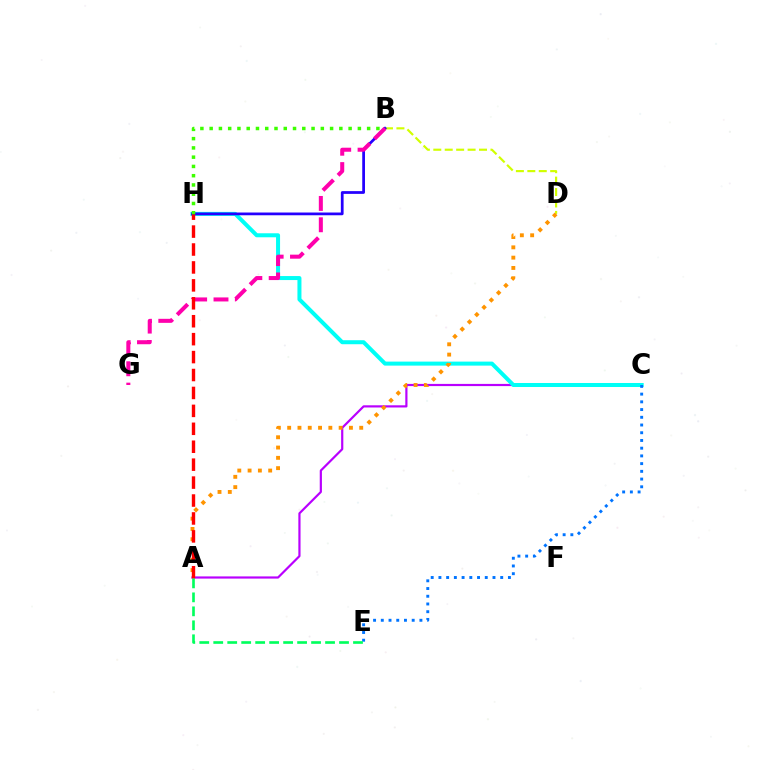{('A', 'C'): [{'color': '#b900ff', 'line_style': 'solid', 'thickness': 1.58}], ('B', 'D'): [{'color': '#d1ff00', 'line_style': 'dashed', 'thickness': 1.55}], ('C', 'H'): [{'color': '#00fff6', 'line_style': 'solid', 'thickness': 2.89}], ('A', 'D'): [{'color': '#ff9400', 'line_style': 'dotted', 'thickness': 2.8}], ('B', 'H'): [{'color': '#2500ff', 'line_style': 'solid', 'thickness': 1.98}, {'color': '#3dff00', 'line_style': 'dotted', 'thickness': 2.52}], ('C', 'E'): [{'color': '#0074ff', 'line_style': 'dotted', 'thickness': 2.1}], ('B', 'G'): [{'color': '#ff00ac', 'line_style': 'dashed', 'thickness': 2.9}], ('A', 'H'): [{'color': '#ff0000', 'line_style': 'dashed', 'thickness': 2.44}], ('A', 'E'): [{'color': '#00ff5c', 'line_style': 'dashed', 'thickness': 1.9}]}